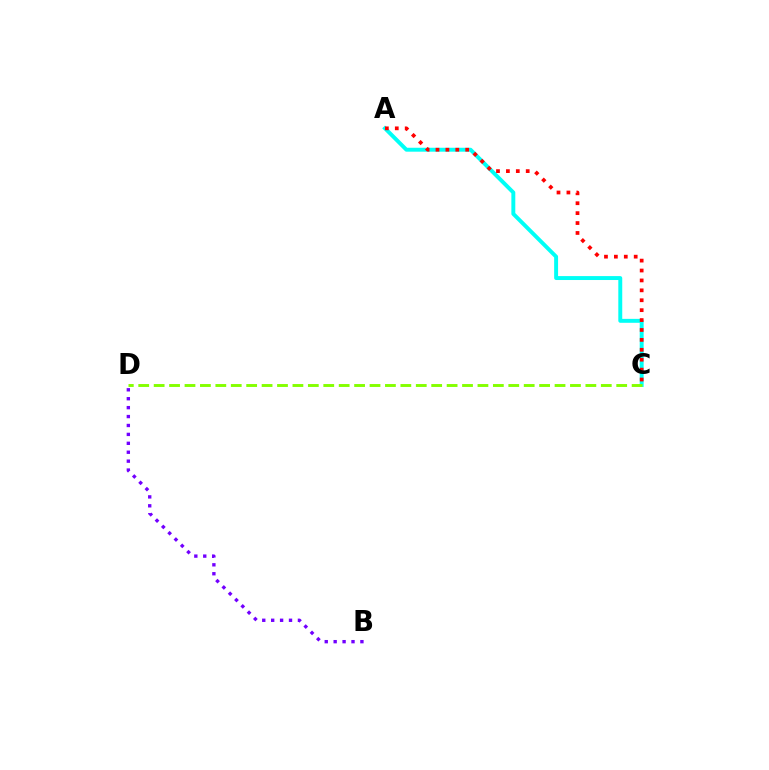{('A', 'C'): [{'color': '#00fff6', 'line_style': 'solid', 'thickness': 2.83}, {'color': '#ff0000', 'line_style': 'dotted', 'thickness': 2.69}], ('B', 'D'): [{'color': '#7200ff', 'line_style': 'dotted', 'thickness': 2.42}], ('C', 'D'): [{'color': '#84ff00', 'line_style': 'dashed', 'thickness': 2.09}]}